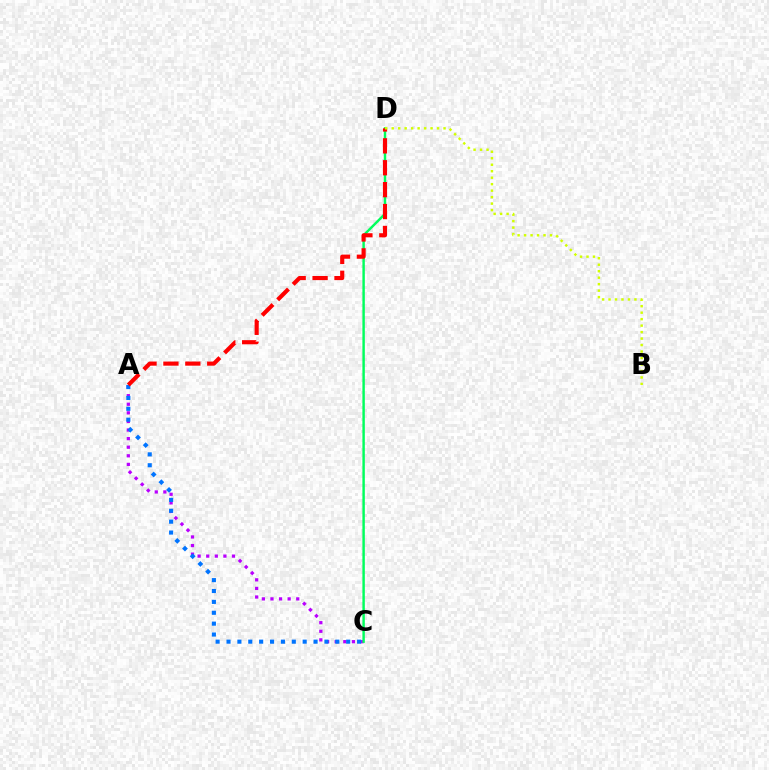{('A', 'C'): [{'color': '#b900ff', 'line_style': 'dotted', 'thickness': 2.33}, {'color': '#0074ff', 'line_style': 'dotted', 'thickness': 2.96}], ('C', 'D'): [{'color': '#00ff5c', 'line_style': 'solid', 'thickness': 1.75}], ('A', 'D'): [{'color': '#ff0000', 'line_style': 'dashed', 'thickness': 2.98}], ('B', 'D'): [{'color': '#d1ff00', 'line_style': 'dotted', 'thickness': 1.76}]}